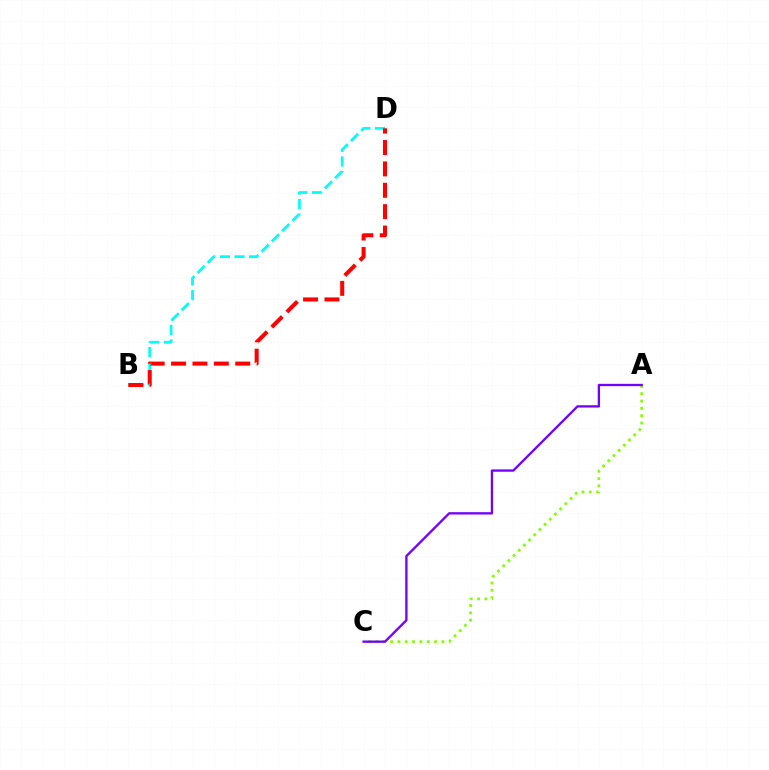{('B', 'D'): [{'color': '#00fff6', 'line_style': 'dashed', 'thickness': 1.98}, {'color': '#ff0000', 'line_style': 'dashed', 'thickness': 2.91}], ('A', 'C'): [{'color': '#84ff00', 'line_style': 'dotted', 'thickness': 1.99}, {'color': '#7200ff', 'line_style': 'solid', 'thickness': 1.67}]}